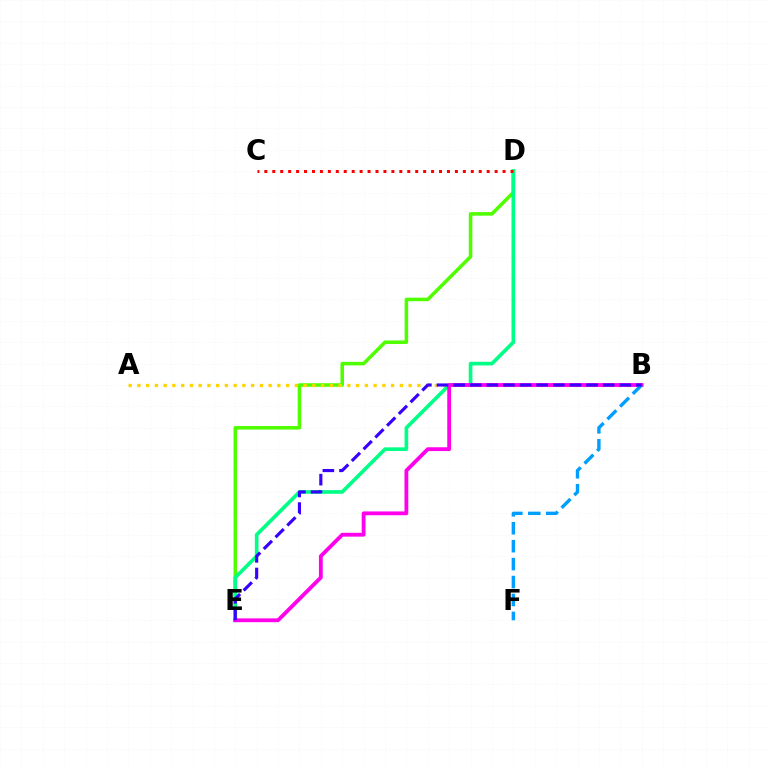{('D', 'E'): [{'color': '#4fff00', 'line_style': 'solid', 'thickness': 2.54}, {'color': '#00ff86', 'line_style': 'solid', 'thickness': 2.63}], ('A', 'B'): [{'color': '#ffd500', 'line_style': 'dotted', 'thickness': 2.38}], ('B', 'E'): [{'color': '#ff00ed', 'line_style': 'solid', 'thickness': 2.75}, {'color': '#3700ff', 'line_style': 'dashed', 'thickness': 2.26}], ('B', 'F'): [{'color': '#009eff', 'line_style': 'dashed', 'thickness': 2.44}], ('C', 'D'): [{'color': '#ff0000', 'line_style': 'dotted', 'thickness': 2.16}]}